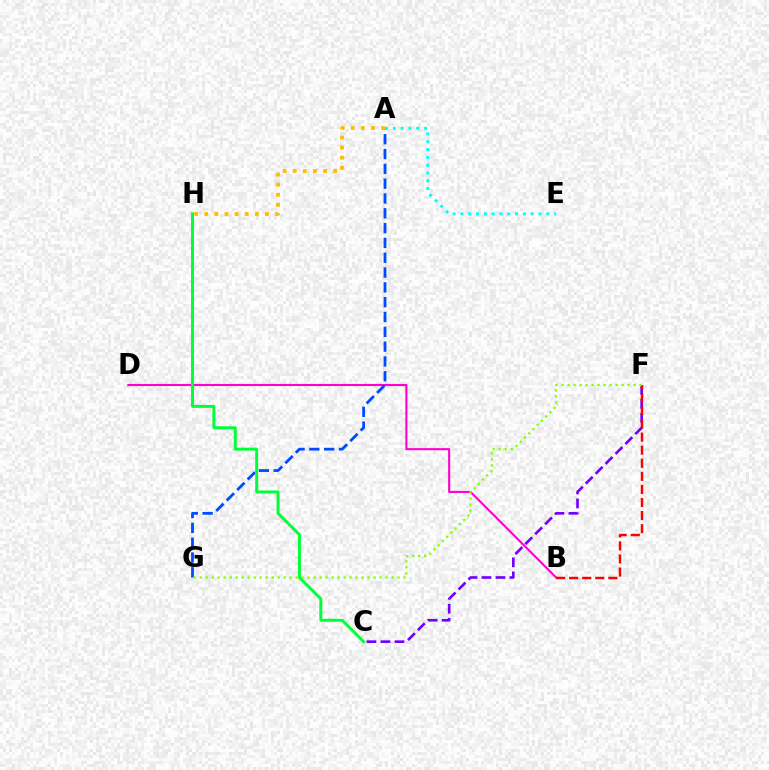{('C', 'F'): [{'color': '#7200ff', 'line_style': 'dashed', 'thickness': 1.9}], ('B', 'D'): [{'color': '#ff00cf', 'line_style': 'solid', 'thickness': 1.5}], ('A', 'G'): [{'color': '#004bff', 'line_style': 'dashed', 'thickness': 2.01}], ('A', 'H'): [{'color': '#ffbd00', 'line_style': 'dotted', 'thickness': 2.75}], ('B', 'F'): [{'color': '#ff0000', 'line_style': 'dashed', 'thickness': 1.78}], ('F', 'G'): [{'color': '#84ff00', 'line_style': 'dotted', 'thickness': 1.63}], ('C', 'H'): [{'color': '#00ff39', 'line_style': 'solid', 'thickness': 2.12}], ('A', 'E'): [{'color': '#00fff6', 'line_style': 'dotted', 'thickness': 2.12}]}